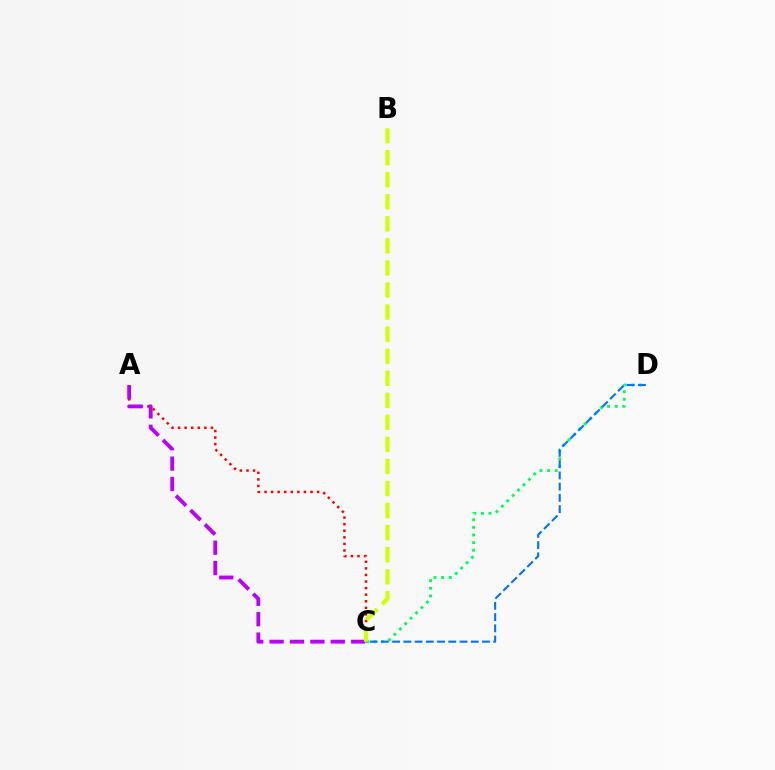{('A', 'C'): [{'color': '#ff0000', 'line_style': 'dotted', 'thickness': 1.79}, {'color': '#b900ff', 'line_style': 'dashed', 'thickness': 2.77}], ('C', 'D'): [{'color': '#00ff5c', 'line_style': 'dotted', 'thickness': 2.07}, {'color': '#0074ff', 'line_style': 'dashed', 'thickness': 1.53}], ('B', 'C'): [{'color': '#d1ff00', 'line_style': 'dashed', 'thickness': 3.0}]}